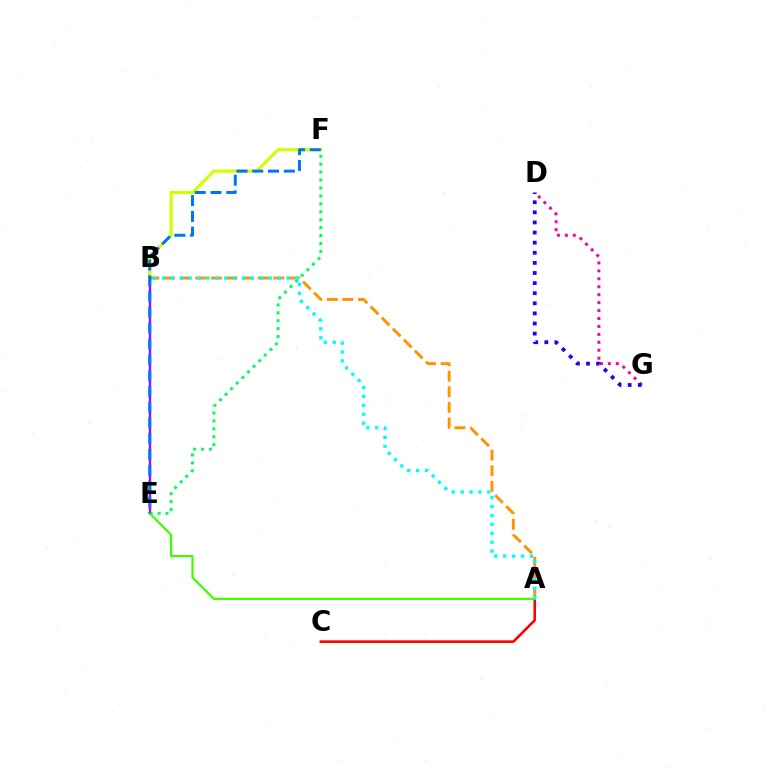{('A', 'C'): [{'color': '#ff0000', 'line_style': 'solid', 'thickness': 1.87}], ('D', 'G'): [{'color': '#ff00ac', 'line_style': 'dotted', 'thickness': 2.16}, {'color': '#2500ff', 'line_style': 'dotted', 'thickness': 2.75}], ('B', 'F'): [{'color': '#d1ff00', 'line_style': 'solid', 'thickness': 2.26}], ('A', 'B'): [{'color': '#ff9400', 'line_style': 'dashed', 'thickness': 2.12}, {'color': '#00fff6', 'line_style': 'dotted', 'thickness': 2.42}], ('B', 'E'): [{'color': '#b900ff', 'line_style': 'solid', 'thickness': 1.76}], ('E', 'F'): [{'color': '#00ff5c', 'line_style': 'dotted', 'thickness': 2.15}, {'color': '#0074ff', 'line_style': 'dashed', 'thickness': 2.14}], ('A', 'E'): [{'color': '#3dff00', 'line_style': 'solid', 'thickness': 1.58}]}